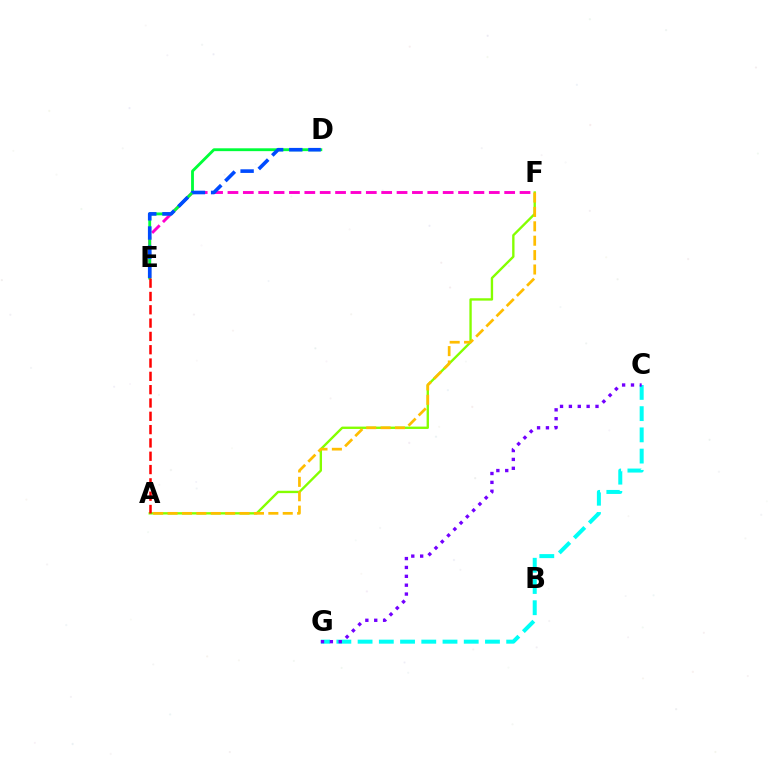{('A', 'F'): [{'color': '#84ff00', 'line_style': 'solid', 'thickness': 1.7}, {'color': '#ffbd00', 'line_style': 'dashed', 'thickness': 1.96}], ('E', 'F'): [{'color': '#ff00cf', 'line_style': 'dashed', 'thickness': 2.09}], ('C', 'G'): [{'color': '#00fff6', 'line_style': 'dashed', 'thickness': 2.88}, {'color': '#7200ff', 'line_style': 'dotted', 'thickness': 2.41}], ('D', 'E'): [{'color': '#00ff39', 'line_style': 'solid', 'thickness': 2.05}, {'color': '#004bff', 'line_style': 'dashed', 'thickness': 2.61}], ('A', 'E'): [{'color': '#ff0000', 'line_style': 'dashed', 'thickness': 1.81}]}